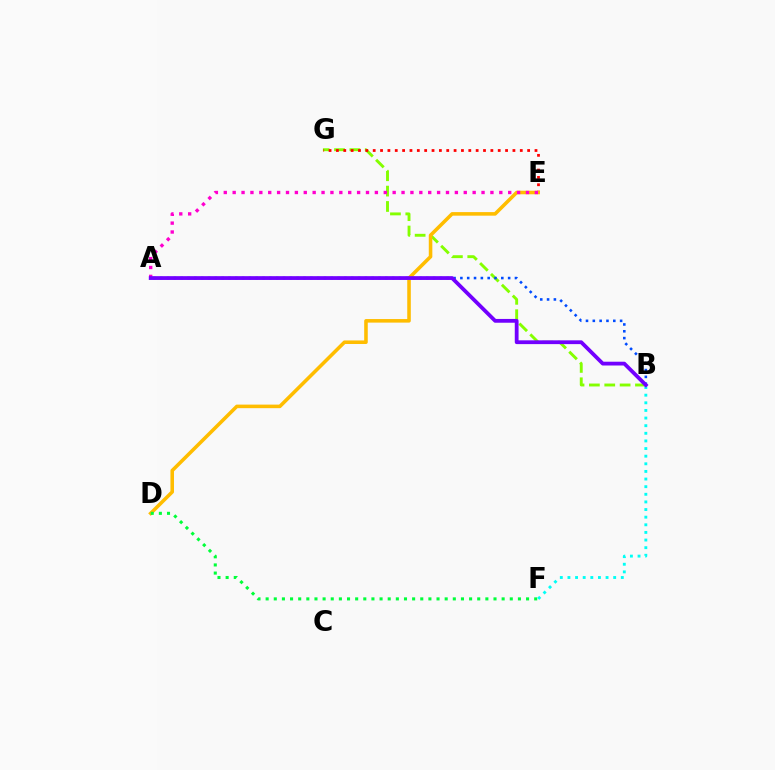{('B', 'G'): [{'color': '#84ff00', 'line_style': 'dashed', 'thickness': 2.09}], ('A', 'B'): [{'color': '#004bff', 'line_style': 'dotted', 'thickness': 1.85}, {'color': '#7200ff', 'line_style': 'solid', 'thickness': 2.73}], ('E', 'G'): [{'color': '#ff0000', 'line_style': 'dotted', 'thickness': 2.0}], ('D', 'E'): [{'color': '#ffbd00', 'line_style': 'solid', 'thickness': 2.57}], ('A', 'E'): [{'color': '#ff00cf', 'line_style': 'dotted', 'thickness': 2.41}], ('D', 'F'): [{'color': '#00ff39', 'line_style': 'dotted', 'thickness': 2.21}], ('B', 'F'): [{'color': '#00fff6', 'line_style': 'dotted', 'thickness': 2.07}]}